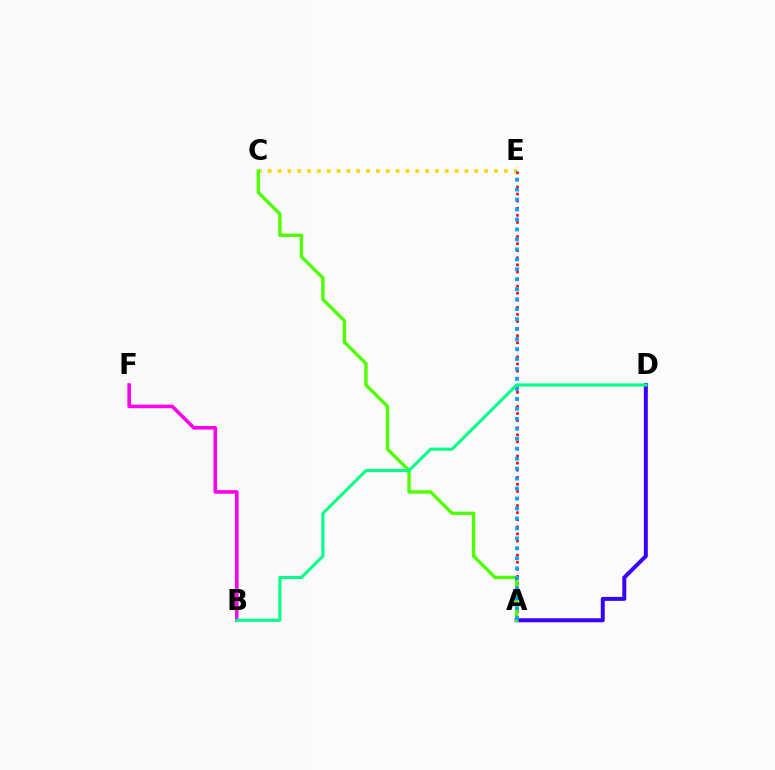{('C', 'E'): [{'color': '#ffd500', 'line_style': 'dotted', 'thickness': 2.67}], ('A', 'E'): [{'color': '#ff0000', 'line_style': 'dotted', 'thickness': 1.92}, {'color': '#009eff', 'line_style': 'dotted', 'thickness': 2.71}], ('A', 'D'): [{'color': '#3700ff', 'line_style': 'solid', 'thickness': 2.86}], ('A', 'C'): [{'color': '#4fff00', 'line_style': 'solid', 'thickness': 2.44}], ('B', 'F'): [{'color': '#ff00ed', 'line_style': 'solid', 'thickness': 2.57}], ('B', 'D'): [{'color': '#00ff86', 'line_style': 'solid', 'thickness': 2.21}]}